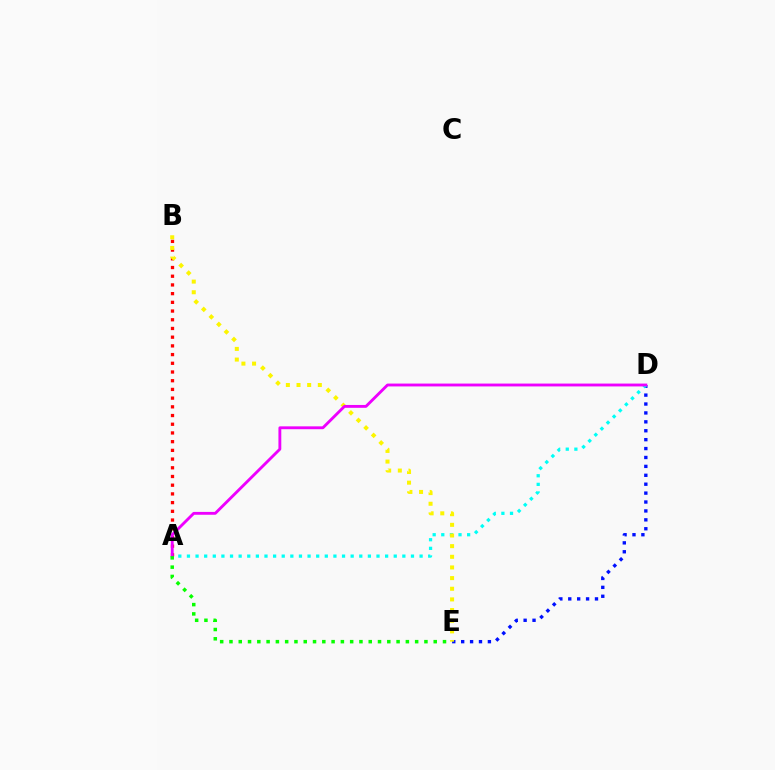{('A', 'B'): [{'color': '#ff0000', 'line_style': 'dotted', 'thickness': 2.37}], ('D', 'E'): [{'color': '#0010ff', 'line_style': 'dotted', 'thickness': 2.42}], ('A', 'D'): [{'color': '#00fff6', 'line_style': 'dotted', 'thickness': 2.34}, {'color': '#ee00ff', 'line_style': 'solid', 'thickness': 2.06}], ('B', 'E'): [{'color': '#fcf500', 'line_style': 'dotted', 'thickness': 2.89}], ('A', 'E'): [{'color': '#08ff00', 'line_style': 'dotted', 'thickness': 2.52}]}